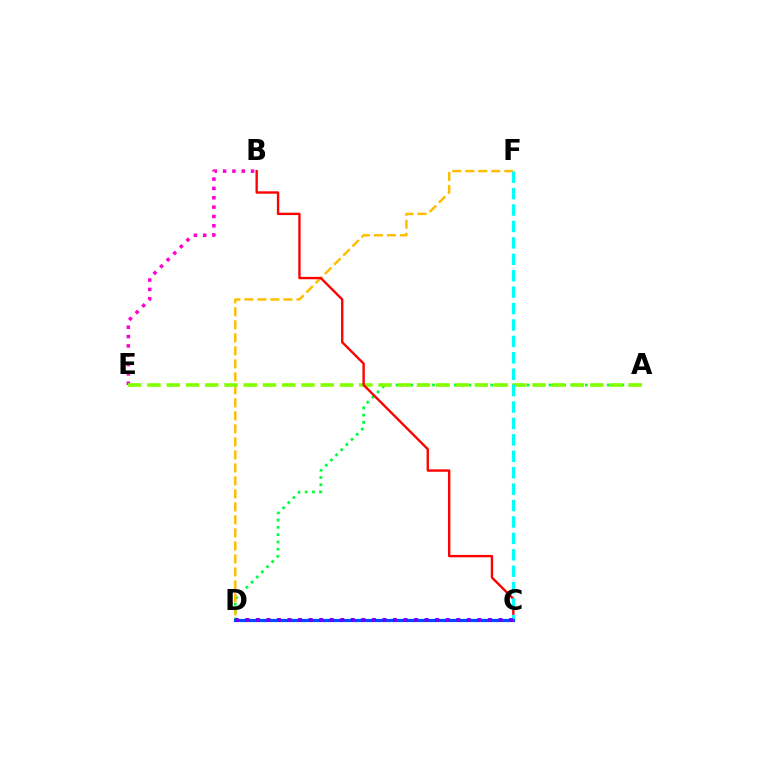{('B', 'E'): [{'color': '#ff00cf', 'line_style': 'dotted', 'thickness': 2.54}], ('A', 'D'): [{'color': '#00ff39', 'line_style': 'dotted', 'thickness': 1.98}], ('D', 'F'): [{'color': '#ffbd00', 'line_style': 'dashed', 'thickness': 1.77}], ('A', 'E'): [{'color': '#84ff00', 'line_style': 'dashed', 'thickness': 2.62}], ('B', 'C'): [{'color': '#ff0000', 'line_style': 'solid', 'thickness': 1.71}], ('C', 'F'): [{'color': '#00fff6', 'line_style': 'dashed', 'thickness': 2.23}], ('C', 'D'): [{'color': '#004bff', 'line_style': 'solid', 'thickness': 2.3}, {'color': '#7200ff', 'line_style': 'dotted', 'thickness': 2.87}]}